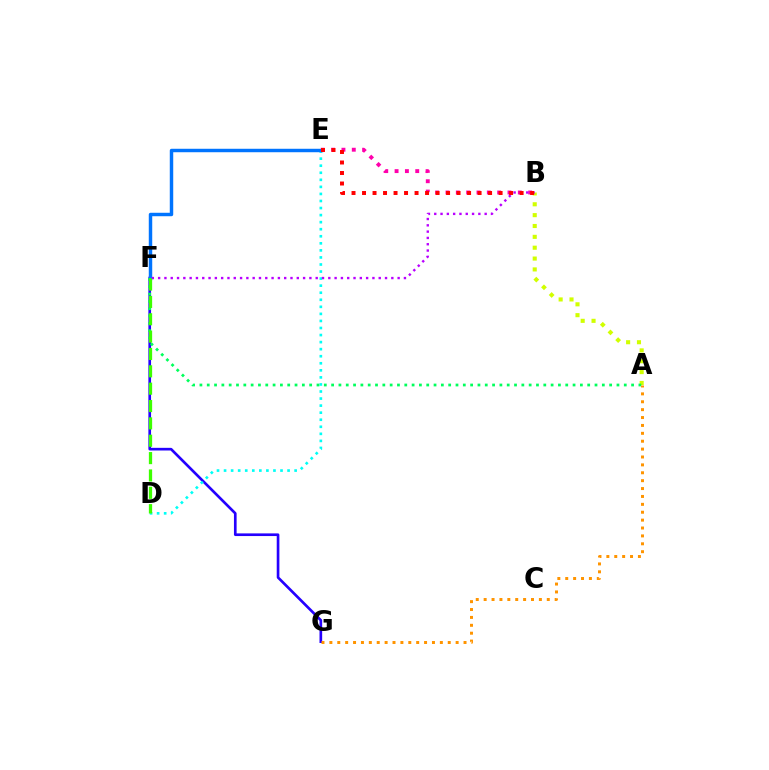{('B', 'E'): [{'color': '#ff00ac', 'line_style': 'dotted', 'thickness': 2.81}, {'color': '#ff0000', 'line_style': 'dotted', 'thickness': 2.85}], ('F', 'G'): [{'color': '#2500ff', 'line_style': 'solid', 'thickness': 1.92}], ('D', 'E'): [{'color': '#00fff6', 'line_style': 'dotted', 'thickness': 1.92}], ('E', 'F'): [{'color': '#0074ff', 'line_style': 'solid', 'thickness': 2.48}], ('A', 'B'): [{'color': '#d1ff00', 'line_style': 'dotted', 'thickness': 2.95}], ('A', 'F'): [{'color': '#00ff5c', 'line_style': 'dotted', 'thickness': 1.99}], ('B', 'F'): [{'color': '#b900ff', 'line_style': 'dotted', 'thickness': 1.71}], ('D', 'F'): [{'color': '#3dff00', 'line_style': 'dashed', 'thickness': 2.36}], ('A', 'G'): [{'color': '#ff9400', 'line_style': 'dotted', 'thickness': 2.14}]}